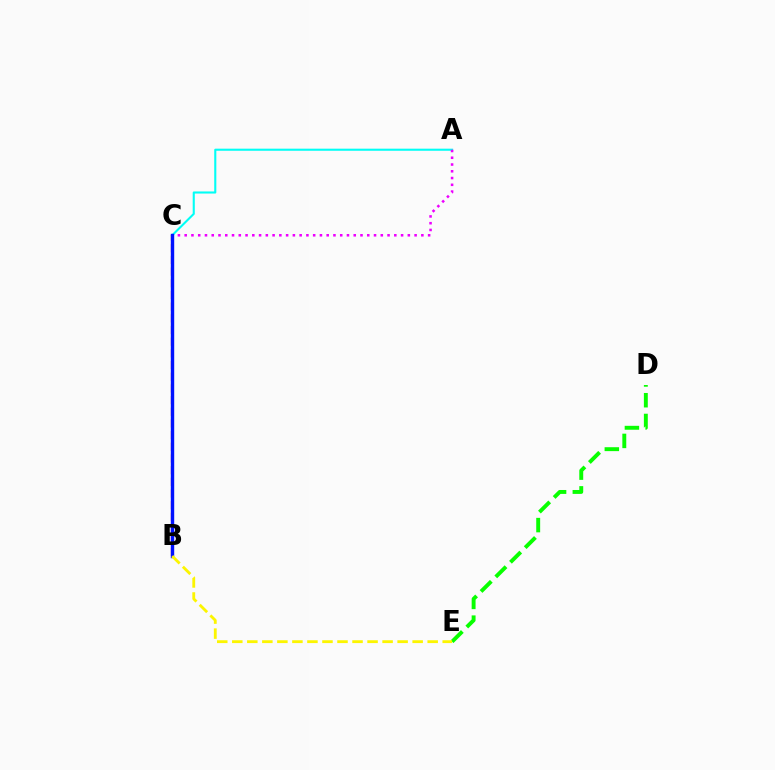{('D', 'E'): [{'color': '#08ff00', 'line_style': 'dashed', 'thickness': 2.82}], ('B', 'C'): [{'color': '#ff0000', 'line_style': 'dashed', 'thickness': 1.59}, {'color': '#0010ff', 'line_style': 'solid', 'thickness': 2.46}], ('A', 'C'): [{'color': '#00fff6', 'line_style': 'solid', 'thickness': 1.51}, {'color': '#ee00ff', 'line_style': 'dotted', 'thickness': 1.84}], ('B', 'E'): [{'color': '#fcf500', 'line_style': 'dashed', 'thickness': 2.04}]}